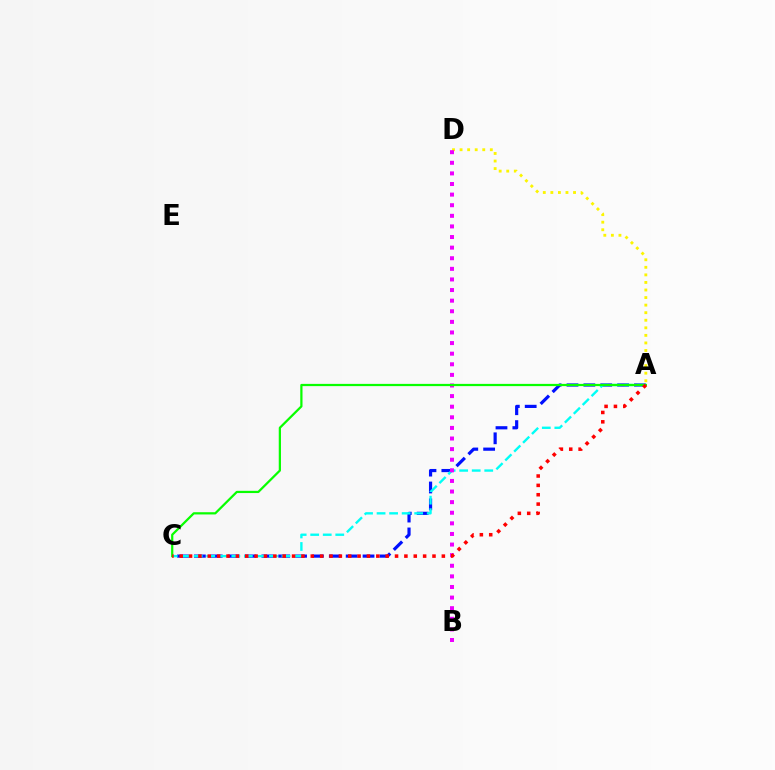{('A', 'D'): [{'color': '#fcf500', 'line_style': 'dotted', 'thickness': 2.05}], ('A', 'C'): [{'color': '#0010ff', 'line_style': 'dashed', 'thickness': 2.29}, {'color': '#00fff6', 'line_style': 'dashed', 'thickness': 1.7}, {'color': '#08ff00', 'line_style': 'solid', 'thickness': 1.61}, {'color': '#ff0000', 'line_style': 'dotted', 'thickness': 2.54}], ('B', 'D'): [{'color': '#ee00ff', 'line_style': 'dotted', 'thickness': 2.88}]}